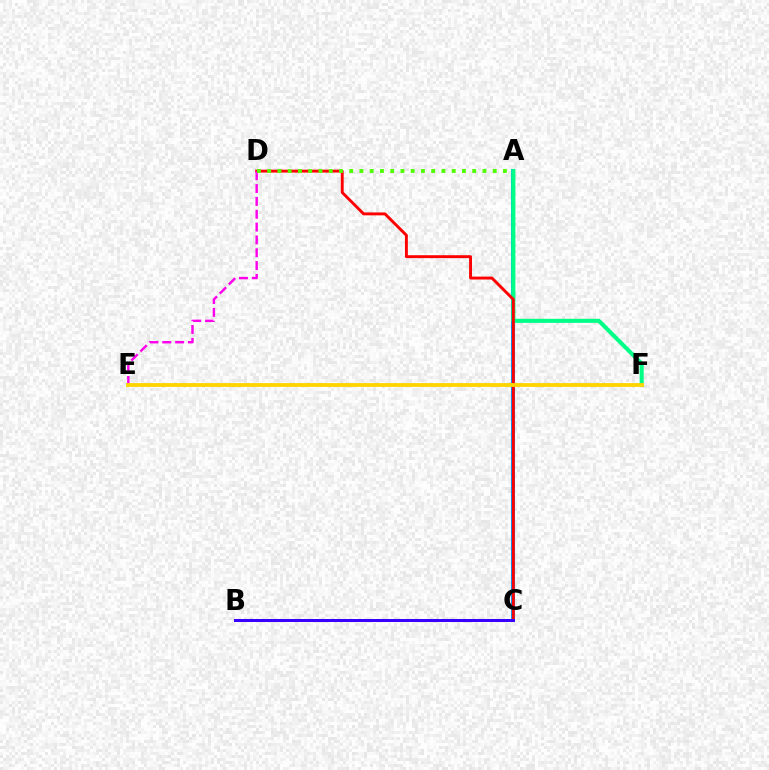{('A', 'C'): [{'color': '#009eff', 'line_style': 'solid', 'thickness': 2.92}], ('A', 'F'): [{'color': '#00ff86', 'line_style': 'solid', 'thickness': 2.94}], ('C', 'D'): [{'color': '#ff0000', 'line_style': 'solid', 'thickness': 2.09}], ('D', 'E'): [{'color': '#ff00ed', 'line_style': 'dashed', 'thickness': 1.74}], ('E', 'F'): [{'color': '#ffd500', 'line_style': 'solid', 'thickness': 2.76}], ('A', 'D'): [{'color': '#4fff00', 'line_style': 'dotted', 'thickness': 2.78}], ('B', 'C'): [{'color': '#3700ff', 'line_style': 'solid', 'thickness': 2.17}]}